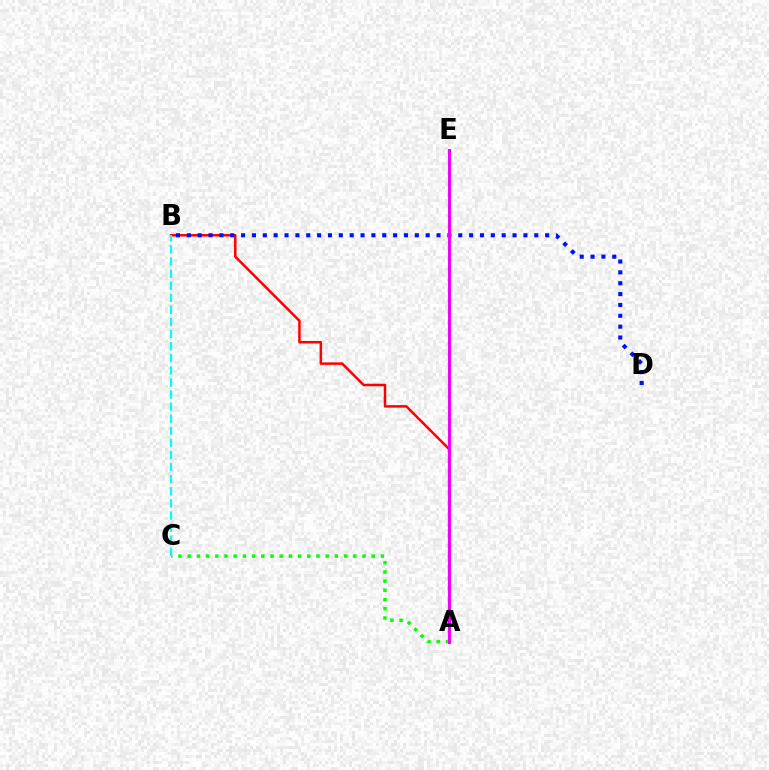{('A', 'E'): [{'color': '#fcf500', 'line_style': 'dotted', 'thickness': 2.89}, {'color': '#ee00ff', 'line_style': 'solid', 'thickness': 2.13}], ('A', 'B'): [{'color': '#ff0000', 'line_style': 'solid', 'thickness': 1.8}], ('A', 'C'): [{'color': '#08ff00', 'line_style': 'dotted', 'thickness': 2.5}], ('B', 'D'): [{'color': '#0010ff', 'line_style': 'dotted', 'thickness': 2.95}], ('B', 'C'): [{'color': '#00fff6', 'line_style': 'dashed', 'thickness': 1.64}]}